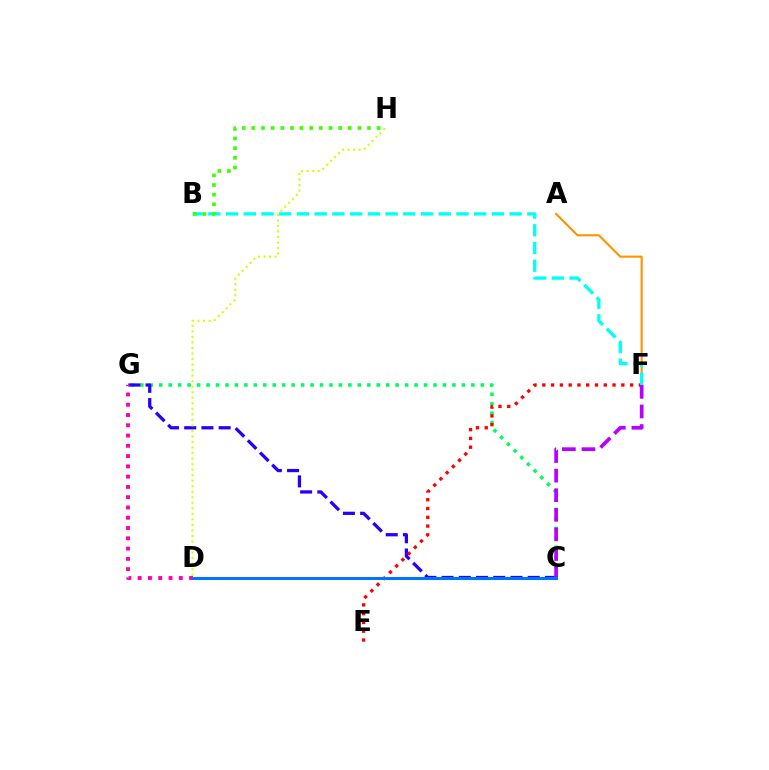{('A', 'F'): [{'color': '#ff9400', 'line_style': 'solid', 'thickness': 1.53}], ('C', 'G'): [{'color': '#00ff5c', 'line_style': 'dotted', 'thickness': 2.57}, {'color': '#2500ff', 'line_style': 'dashed', 'thickness': 2.34}], ('E', 'F'): [{'color': '#ff0000', 'line_style': 'dotted', 'thickness': 2.39}], ('D', 'G'): [{'color': '#ff00ac', 'line_style': 'dotted', 'thickness': 2.79}], ('B', 'F'): [{'color': '#00fff6', 'line_style': 'dashed', 'thickness': 2.41}], ('C', 'F'): [{'color': '#b900ff', 'line_style': 'dashed', 'thickness': 2.66}], ('C', 'D'): [{'color': '#0074ff', 'line_style': 'solid', 'thickness': 2.17}], ('D', 'H'): [{'color': '#d1ff00', 'line_style': 'dotted', 'thickness': 1.5}], ('B', 'H'): [{'color': '#3dff00', 'line_style': 'dotted', 'thickness': 2.62}]}